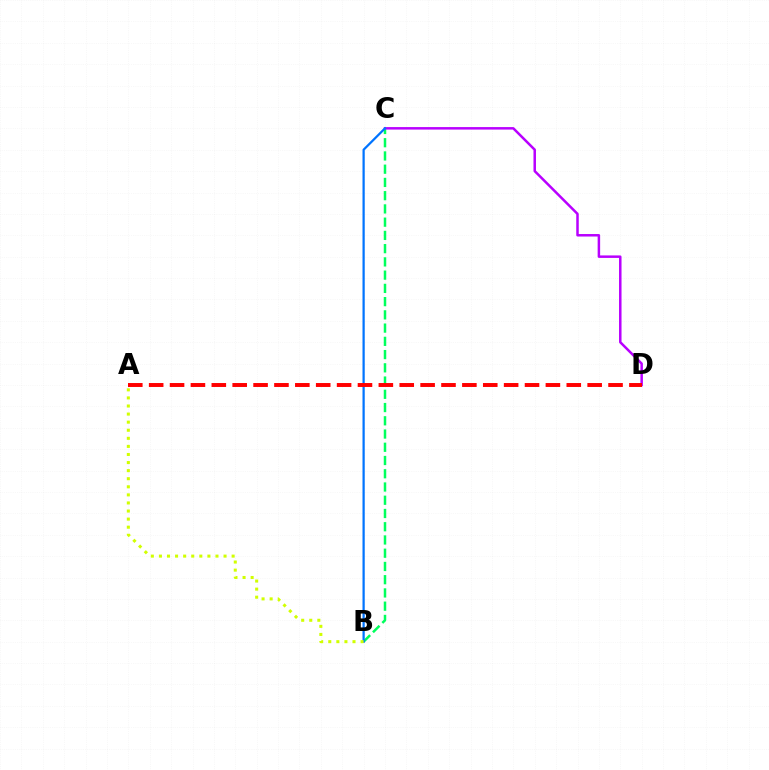{('B', 'C'): [{'color': '#00ff5c', 'line_style': 'dashed', 'thickness': 1.8}, {'color': '#0074ff', 'line_style': 'solid', 'thickness': 1.61}], ('C', 'D'): [{'color': '#b900ff', 'line_style': 'solid', 'thickness': 1.8}], ('A', 'B'): [{'color': '#d1ff00', 'line_style': 'dotted', 'thickness': 2.2}], ('A', 'D'): [{'color': '#ff0000', 'line_style': 'dashed', 'thickness': 2.84}]}